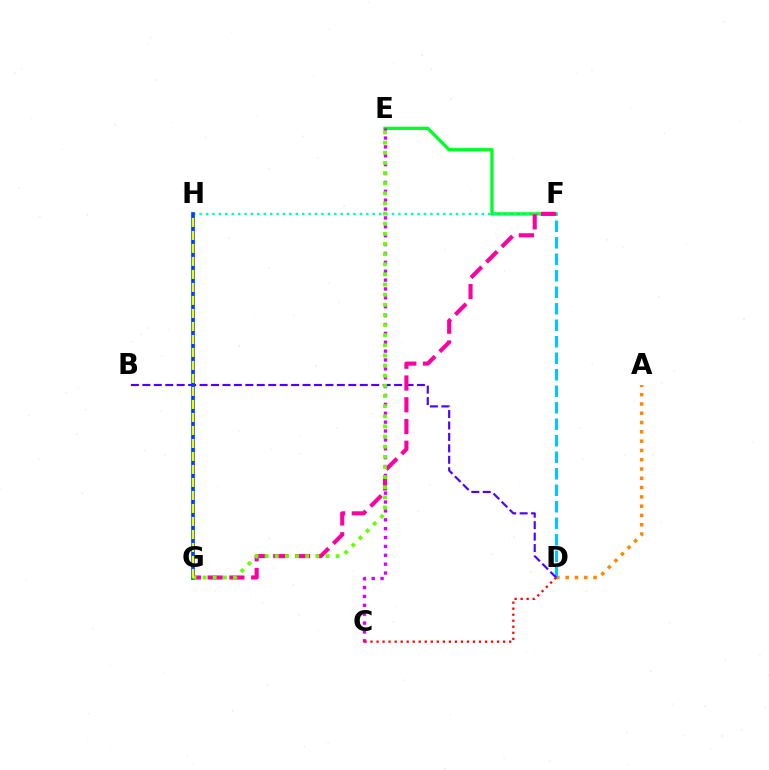{('E', 'F'): [{'color': '#00ff27', 'line_style': 'solid', 'thickness': 2.39}], ('A', 'D'): [{'color': '#ff8800', 'line_style': 'dotted', 'thickness': 2.52}], ('C', 'E'): [{'color': '#d600ff', 'line_style': 'dotted', 'thickness': 2.41}], ('D', 'F'): [{'color': '#00c7ff', 'line_style': 'dashed', 'thickness': 2.24}], ('B', 'D'): [{'color': '#4f00ff', 'line_style': 'dashed', 'thickness': 1.55}], ('F', 'H'): [{'color': '#00ffaf', 'line_style': 'dotted', 'thickness': 1.74}], ('F', 'G'): [{'color': '#ff00a0', 'line_style': 'dashed', 'thickness': 2.96}], ('G', 'H'): [{'color': '#003fff', 'line_style': 'solid', 'thickness': 2.67}, {'color': '#eeff00', 'line_style': 'dashed', 'thickness': 1.77}], ('E', 'G'): [{'color': '#66ff00', 'line_style': 'dotted', 'thickness': 2.75}], ('C', 'D'): [{'color': '#ff0000', 'line_style': 'dotted', 'thickness': 1.64}]}